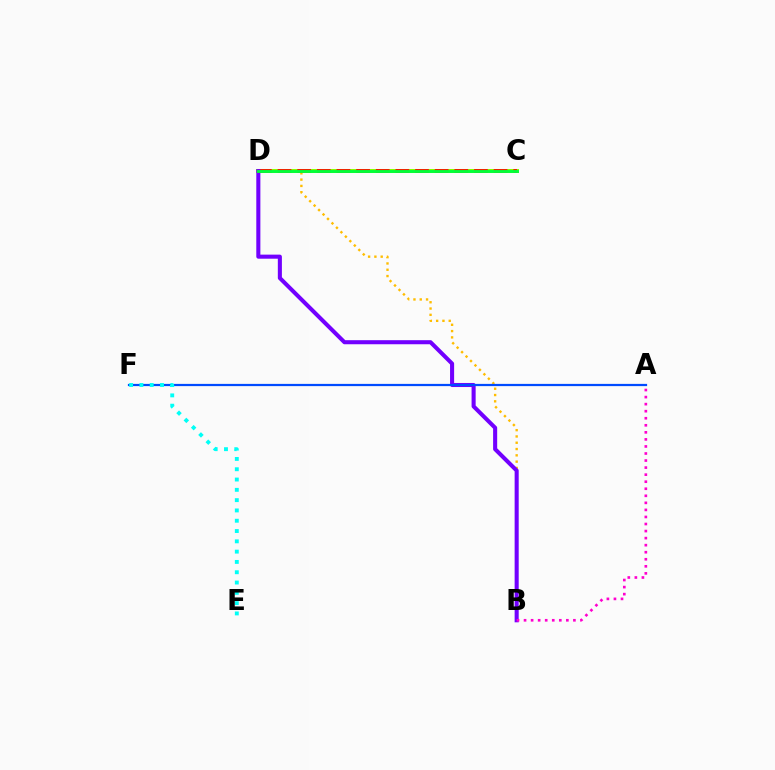{('B', 'D'): [{'color': '#ffbd00', 'line_style': 'dotted', 'thickness': 1.71}, {'color': '#7200ff', 'line_style': 'solid', 'thickness': 2.93}], ('C', 'D'): [{'color': '#84ff00', 'line_style': 'solid', 'thickness': 2.89}, {'color': '#ff0000', 'line_style': 'dashed', 'thickness': 2.67}, {'color': '#00ff39', 'line_style': 'solid', 'thickness': 2.06}], ('A', 'B'): [{'color': '#ff00cf', 'line_style': 'dotted', 'thickness': 1.92}], ('A', 'F'): [{'color': '#004bff', 'line_style': 'solid', 'thickness': 1.6}], ('E', 'F'): [{'color': '#00fff6', 'line_style': 'dotted', 'thickness': 2.8}]}